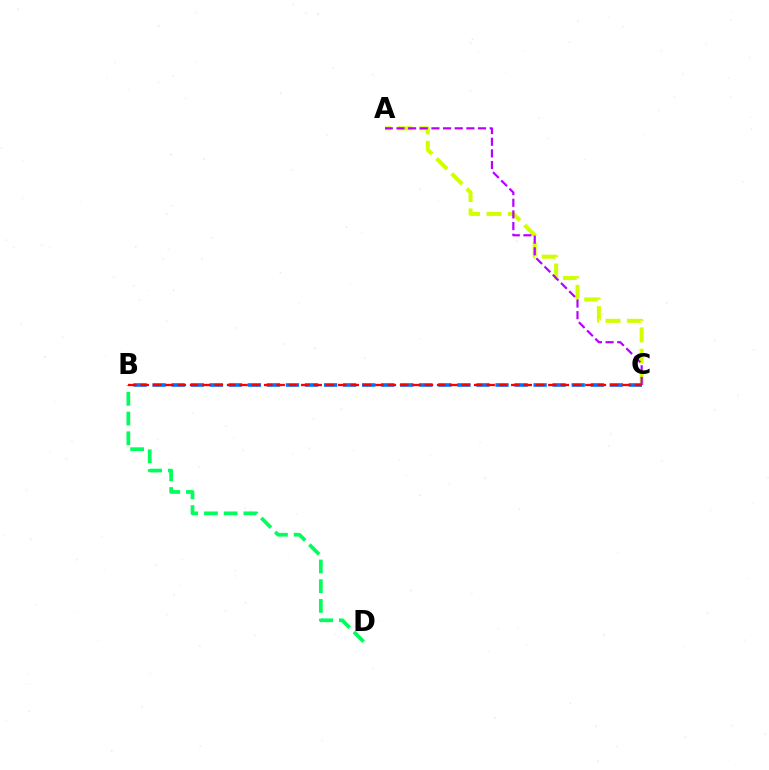{('A', 'C'): [{'color': '#d1ff00', 'line_style': 'dashed', 'thickness': 2.9}, {'color': '#b900ff', 'line_style': 'dashed', 'thickness': 1.58}], ('B', 'C'): [{'color': '#0074ff', 'line_style': 'dashed', 'thickness': 2.59}, {'color': '#ff0000', 'line_style': 'dashed', 'thickness': 1.68}], ('B', 'D'): [{'color': '#00ff5c', 'line_style': 'dashed', 'thickness': 2.68}]}